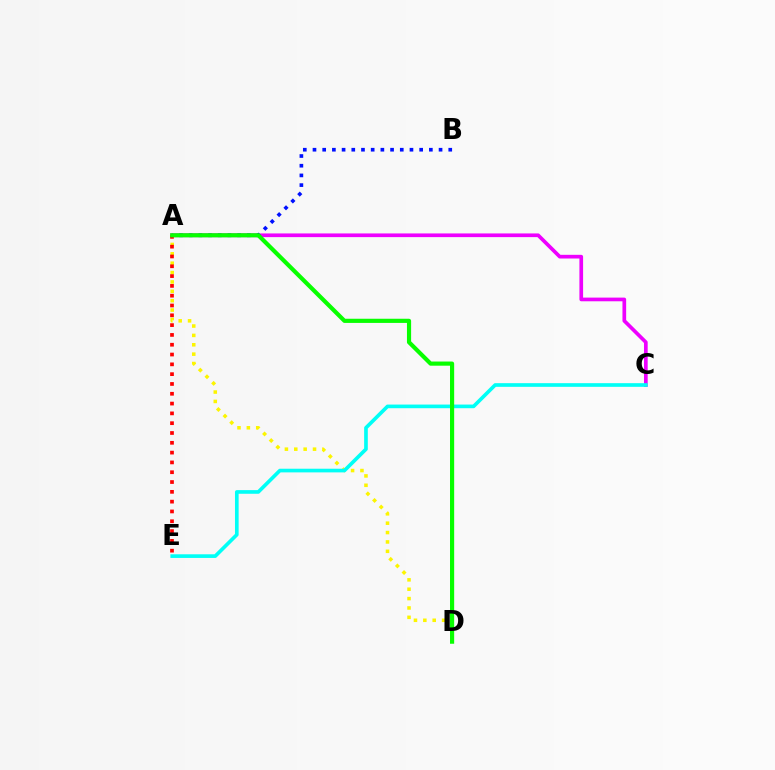{('A', 'C'): [{'color': '#ee00ff', 'line_style': 'solid', 'thickness': 2.65}], ('A', 'D'): [{'color': '#fcf500', 'line_style': 'dotted', 'thickness': 2.55}, {'color': '#08ff00', 'line_style': 'solid', 'thickness': 2.99}], ('A', 'B'): [{'color': '#0010ff', 'line_style': 'dotted', 'thickness': 2.63}], ('A', 'E'): [{'color': '#ff0000', 'line_style': 'dotted', 'thickness': 2.66}], ('C', 'E'): [{'color': '#00fff6', 'line_style': 'solid', 'thickness': 2.63}]}